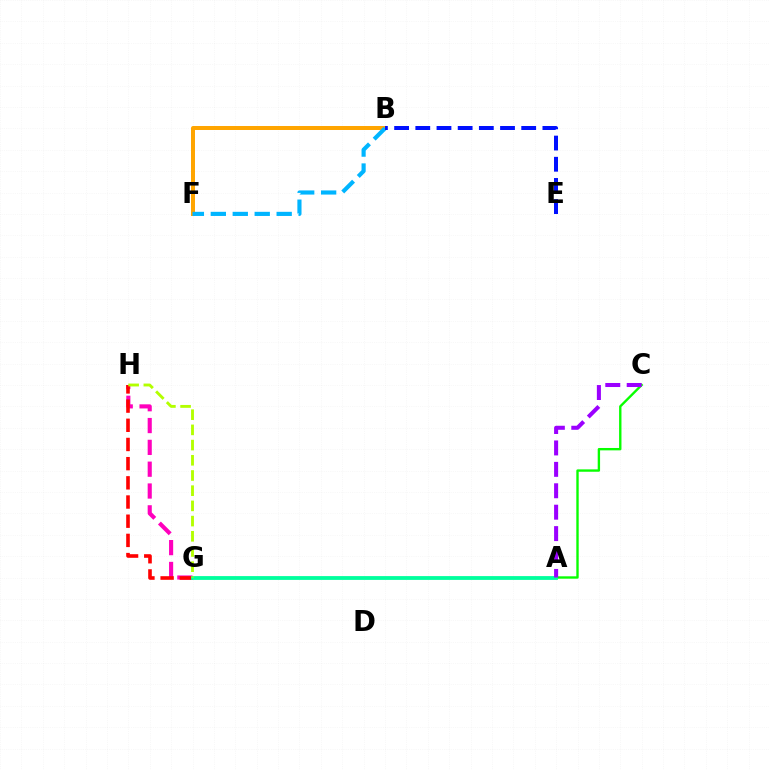{('G', 'H'): [{'color': '#ff00bd', 'line_style': 'dashed', 'thickness': 2.96}, {'color': '#ff0000', 'line_style': 'dashed', 'thickness': 2.61}, {'color': '#b3ff00', 'line_style': 'dashed', 'thickness': 2.07}], ('B', 'F'): [{'color': '#ffa500', 'line_style': 'solid', 'thickness': 2.87}, {'color': '#00b5ff', 'line_style': 'dashed', 'thickness': 2.98}], ('A', 'C'): [{'color': '#08ff00', 'line_style': 'solid', 'thickness': 1.71}, {'color': '#9b00ff', 'line_style': 'dashed', 'thickness': 2.91}], ('A', 'G'): [{'color': '#00ff9d', 'line_style': 'solid', 'thickness': 2.74}], ('B', 'E'): [{'color': '#0010ff', 'line_style': 'dashed', 'thickness': 2.88}]}